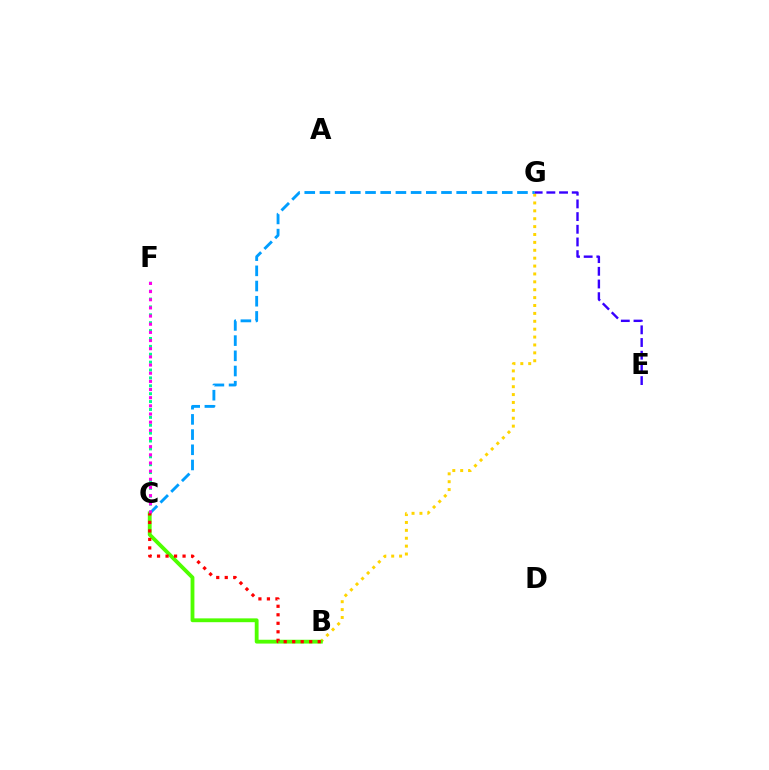{('B', 'G'): [{'color': '#ffd500', 'line_style': 'dotted', 'thickness': 2.14}], ('B', 'C'): [{'color': '#4fff00', 'line_style': 'solid', 'thickness': 2.75}, {'color': '#ff0000', 'line_style': 'dotted', 'thickness': 2.31}], ('C', 'F'): [{'color': '#00ff86', 'line_style': 'dotted', 'thickness': 2.14}, {'color': '#ff00ed', 'line_style': 'dotted', 'thickness': 2.22}], ('C', 'G'): [{'color': '#009eff', 'line_style': 'dashed', 'thickness': 2.06}], ('E', 'G'): [{'color': '#3700ff', 'line_style': 'dashed', 'thickness': 1.72}]}